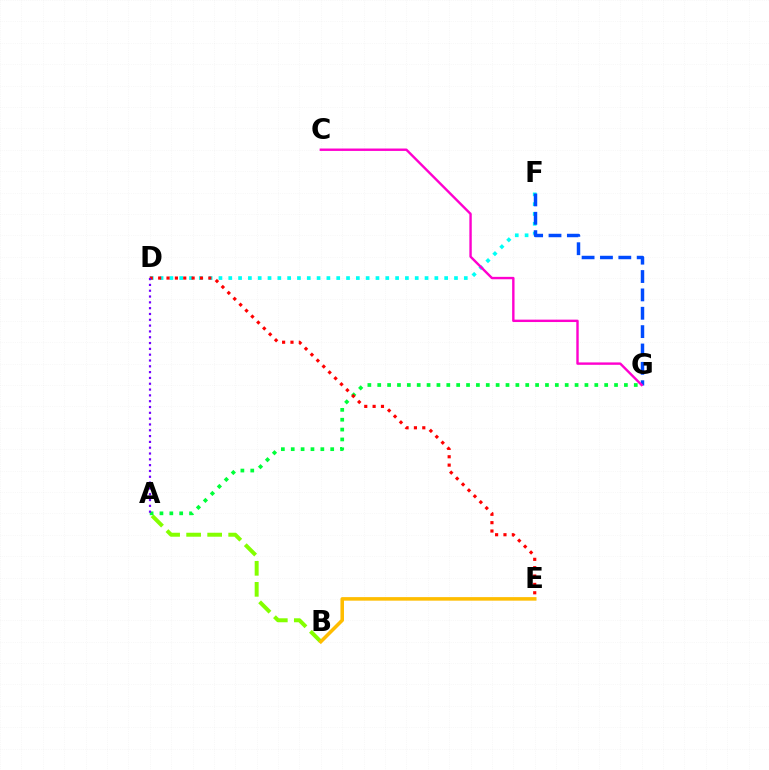{('A', 'B'): [{'color': '#84ff00', 'line_style': 'dashed', 'thickness': 2.86}], ('D', 'F'): [{'color': '#00fff6', 'line_style': 'dotted', 'thickness': 2.67}], ('F', 'G'): [{'color': '#004bff', 'line_style': 'dashed', 'thickness': 2.49}], ('A', 'G'): [{'color': '#00ff39', 'line_style': 'dotted', 'thickness': 2.68}], ('B', 'E'): [{'color': '#ffbd00', 'line_style': 'solid', 'thickness': 2.55}], ('C', 'G'): [{'color': '#ff00cf', 'line_style': 'solid', 'thickness': 1.73}], ('D', 'E'): [{'color': '#ff0000', 'line_style': 'dotted', 'thickness': 2.27}], ('A', 'D'): [{'color': '#7200ff', 'line_style': 'dotted', 'thickness': 1.58}]}